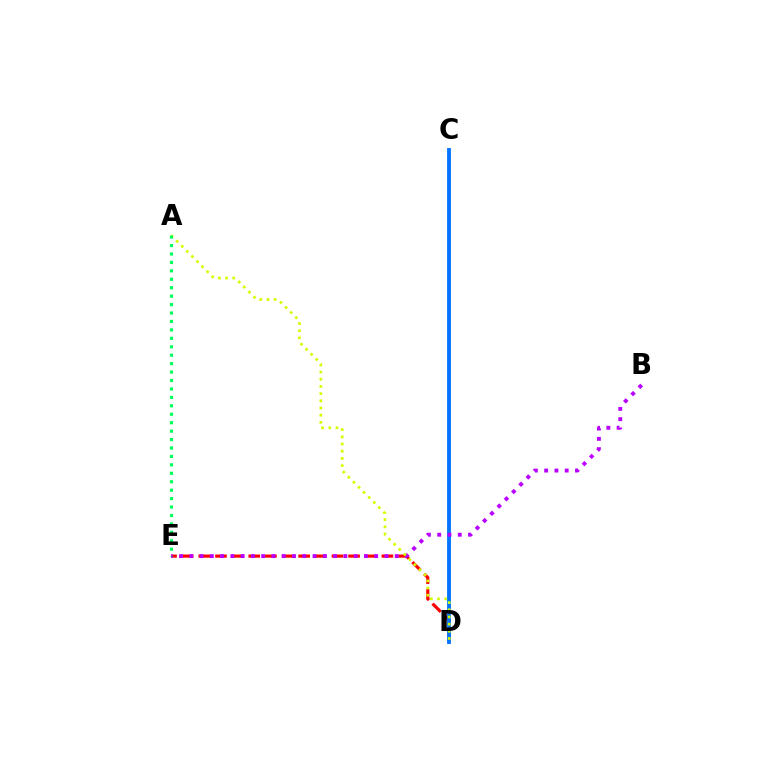{('D', 'E'): [{'color': '#ff0000', 'line_style': 'dashed', 'thickness': 2.26}], ('C', 'D'): [{'color': '#0074ff', 'line_style': 'solid', 'thickness': 2.75}], ('B', 'E'): [{'color': '#b900ff', 'line_style': 'dotted', 'thickness': 2.79}], ('A', 'D'): [{'color': '#d1ff00', 'line_style': 'dotted', 'thickness': 1.95}], ('A', 'E'): [{'color': '#00ff5c', 'line_style': 'dotted', 'thickness': 2.29}]}